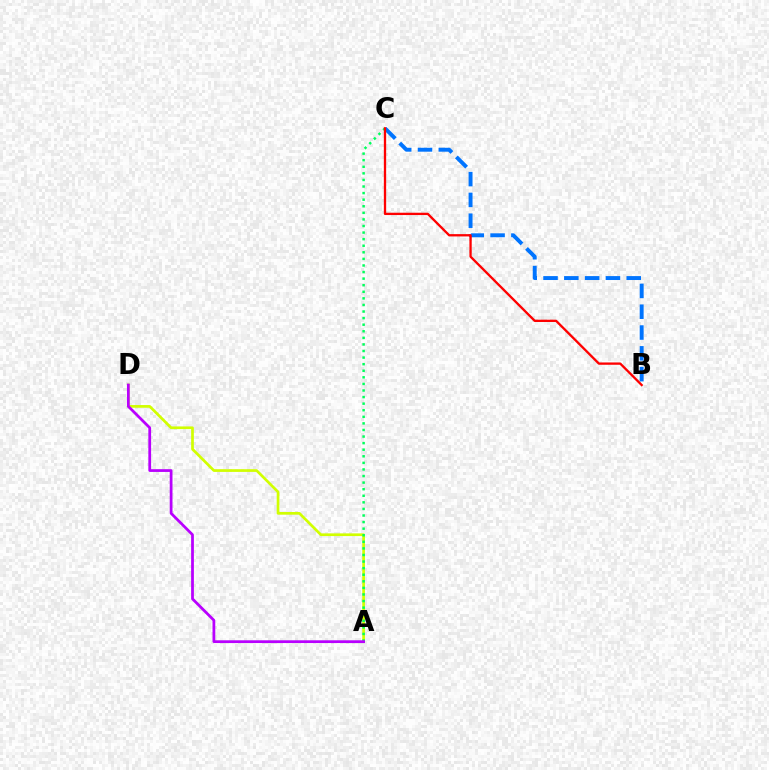{('A', 'D'): [{'color': '#d1ff00', 'line_style': 'solid', 'thickness': 1.95}, {'color': '#b900ff', 'line_style': 'solid', 'thickness': 1.98}], ('B', 'C'): [{'color': '#0074ff', 'line_style': 'dashed', 'thickness': 2.83}, {'color': '#ff0000', 'line_style': 'solid', 'thickness': 1.67}], ('A', 'C'): [{'color': '#00ff5c', 'line_style': 'dotted', 'thickness': 1.79}]}